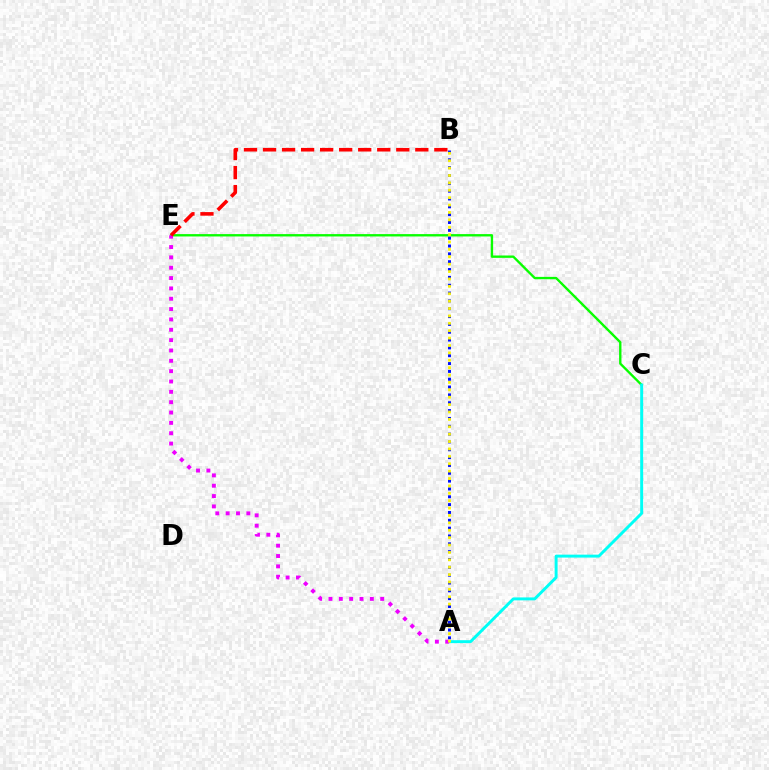{('C', 'E'): [{'color': '#08ff00', 'line_style': 'solid', 'thickness': 1.7}], ('A', 'C'): [{'color': '#00fff6', 'line_style': 'solid', 'thickness': 2.11}], ('A', 'B'): [{'color': '#0010ff', 'line_style': 'dotted', 'thickness': 2.13}, {'color': '#fcf500', 'line_style': 'dotted', 'thickness': 2.01}], ('A', 'E'): [{'color': '#ee00ff', 'line_style': 'dotted', 'thickness': 2.81}], ('B', 'E'): [{'color': '#ff0000', 'line_style': 'dashed', 'thickness': 2.59}]}